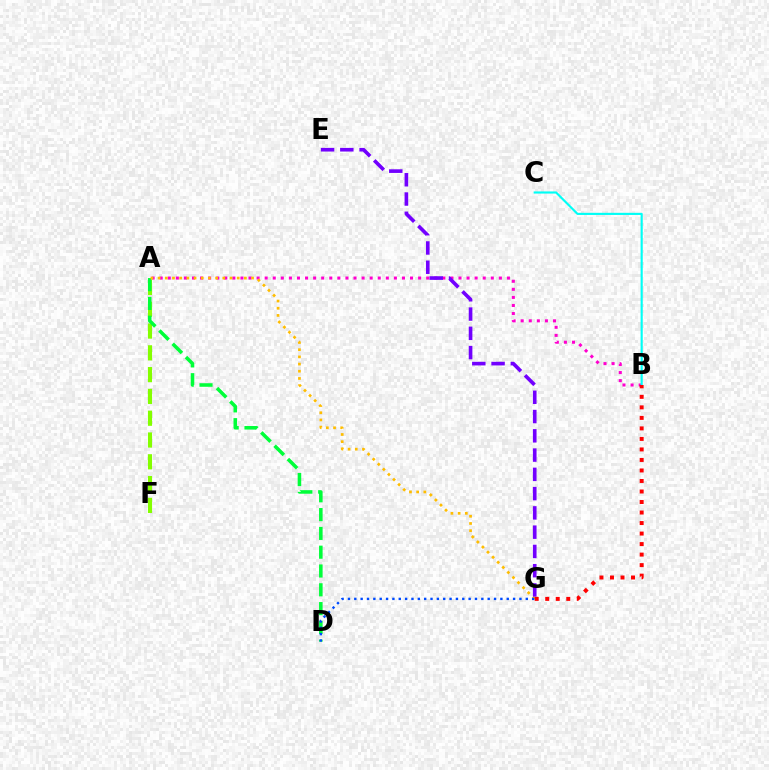{('A', 'B'): [{'color': '#ff00cf', 'line_style': 'dotted', 'thickness': 2.19}], ('A', 'F'): [{'color': '#84ff00', 'line_style': 'dashed', 'thickness': 2.96}], ('B', 'C'): [{'color': '#00fff6', 'line_style': 'solid', 'thickness': 1.54}], ('A', 'D'): [{'color': '#00ff39', 'line_style': 'dashed', 'thickness': 2.55}], ('A', 'G'): [{'color': '#ffbd00', 'line_style': 'dotted', 'thickness': 1.95}], ('E', 'G'): [{'color': '#7200ff', 'line_style': 'dashed', 'thickness': 2.62}], ('B', 'G'): [{'color': '#ff0000', 'line_style': 'dotted', 'thickness': 2.86}], ('D', 'G'): [{'color': '#004bff', 'line_style': 'dotted', 'thickness': 1.73}]}